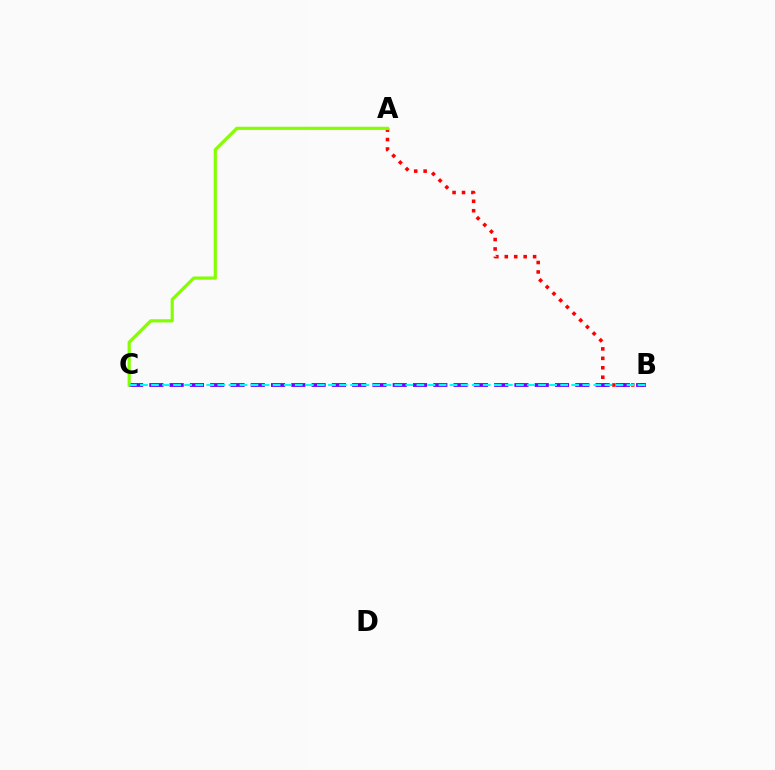{('A', 'B'): [{'color': '#ff0000', 'line_style': 'dotted', 'thickness': 2.56}], ('B', 'C'): [{'color': '#7200ff', 'line_style': 'dashed', 'thickness': 2.76}, {'color': '#00fff6', 'line_style': 'dashed', 'thickness': 1.5}], ('A', 'C'): [{'color': '#84ff00', 'line_style': 'solid', 'thickness': 2.29}]}